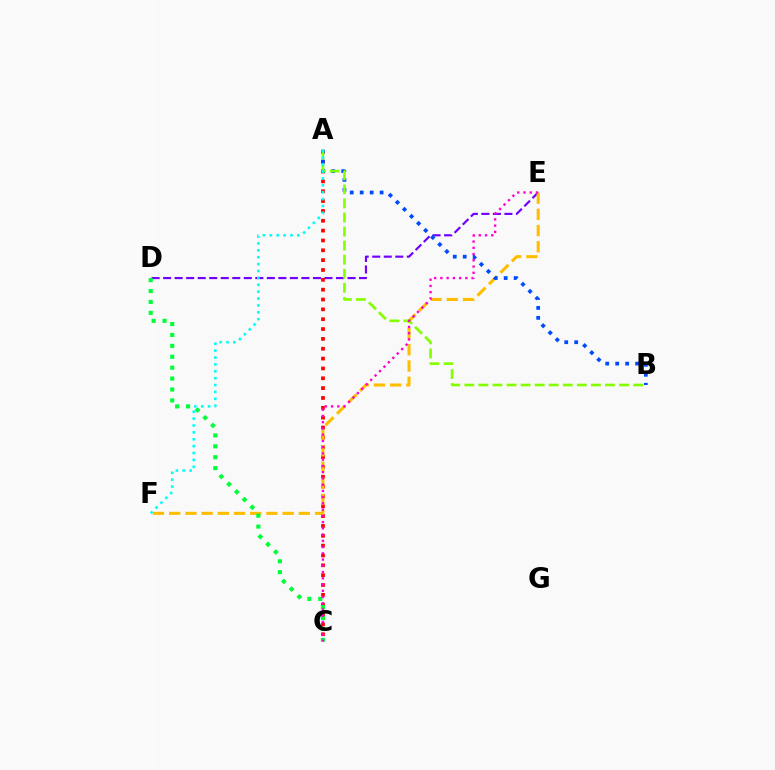{('D', 'E'): [{'color': '#7200ff', 'line_style': 'dashed', 'thickness': 1.57}], ('A', 'C'): [{'color': '#ff0000', 'line_style': 'dotted', 'thickness': 2.67}], ('E', 'F'): [{'color': '#ffbd00', 'line_style': 'dashed', 'thickness': 2.2}], ('A', 'B'): [{'color': '#004bff', 'line_style': 'dotted', 'thickness': 2.71}, {'color': '#84ff00', 'line_style': 'dashed', 'thickness': 1.91}], ('C', 'D'): [{'color': '#00ff39', 'line_style': 'dotted', 'thickness': 2.96}], ('A', 'F'): [{'color': '#00fff6', 'line_style': 'dotted', 'thickness': 1.87}], ('C', 'E'): [{'color': '#ff00cf', 'line_style': 'dotted', 'thickness': 1.7}]}